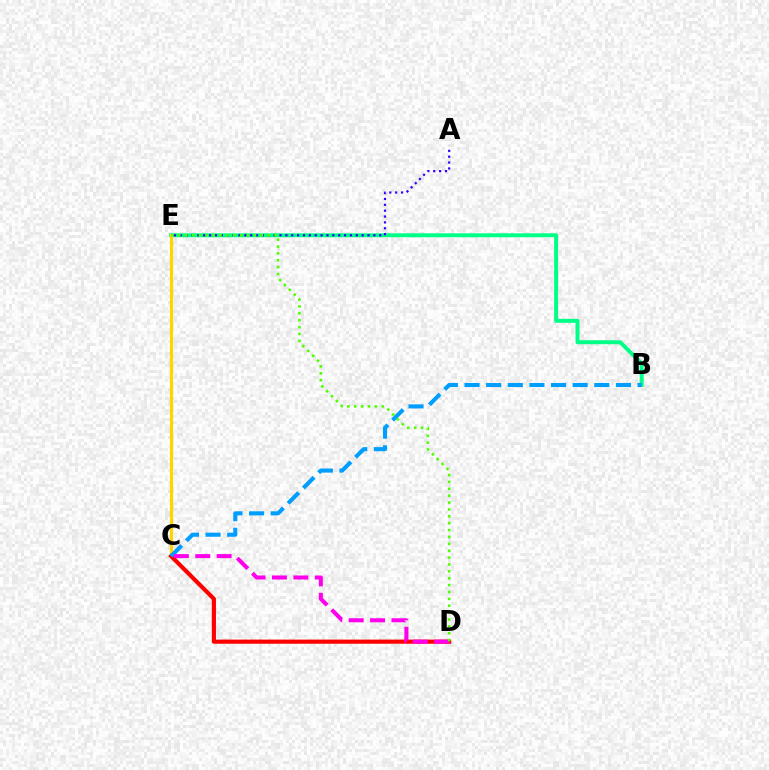{('B', 'E'): [{'color': '#00ff86', 'line_style': 'solid', 'thickness': 2.85}], ('C', 'E'): [{'color': '#ffd500', 'line_style': 'solid', 'thickness': 2.26}], ('C', 'D'): [{'color': '#ff0000', 'line_style': 'solid', 'thickness': 2.99}, {'color': '#ff00ed', 'line_style': 'dashed', 'thickness': 2.91}], ('A', 'E'): [{'color': '#3700ff', 'line_style': 'dotted', 'thickness': 1.59}], ('B', 'C'): [{'color': '#009eff', 'line_style': 'dashed', 'thickness': 2.94}], ('D', 'E'): [{'color': '#4fff00', 'line_style': 'dotted', 'thickness': 1.87}]}